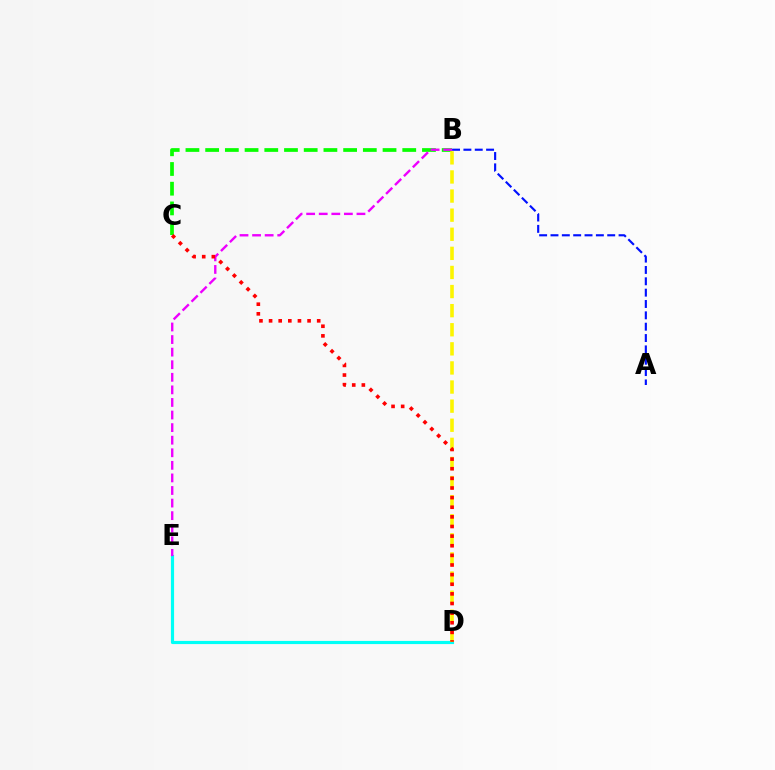{('B', 'C'): [{'color': '#08ff00', 'line_style': 'dashed', 'thickness': 2.68}], ('A', 'B'): [{'color': '#0010ff', 'line_style': 'dashed', 'thickness': 1.54}], ('D', 'E'): [{'color': '#00fff6', 'line_style': 'solid', 'thickness': 2.27}], ('B', 'E'): [{'color': '#ee00ff', 'line_style': 'dashed', 'thickness': 1.71}], ('B', 'D'): [{'color': '#fcf500', 'line_style': 'dashed', 'thickness': 2.59}], ('C', 'D'): [{'color': '#ff0000', 'line_style': 'dotted', 'thickness': 2.62}]}